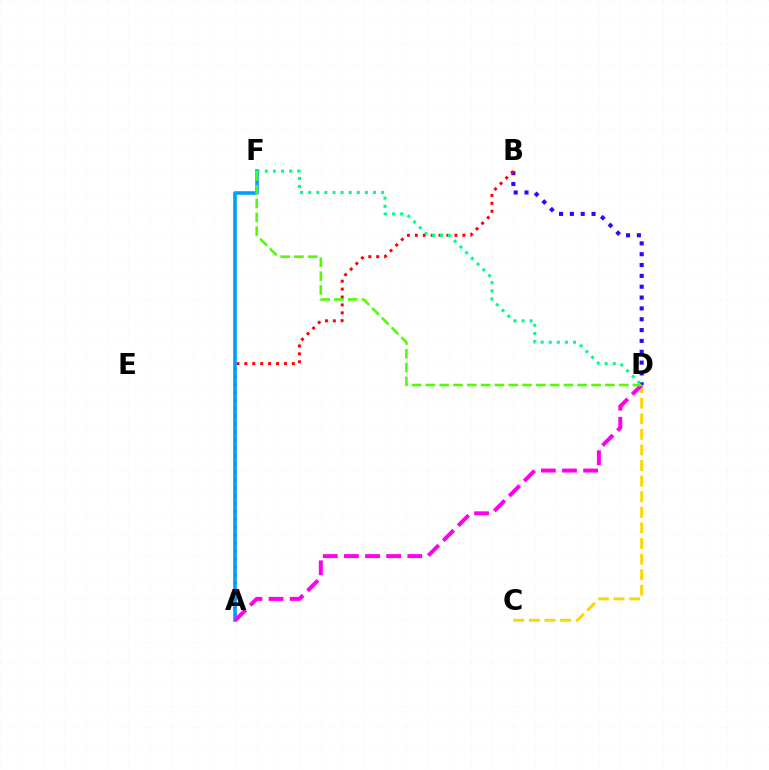{('B', 'D'): [{'color': '#3700ff', 'line_style': 'dotted', 'thickness': 2.95}], ('C', 'D'): [{'color': '#ffd500', 'line_style': 'dashed', 'thickness': 2.12}], ('A', 'B'): [{'color': '#ff0000', 'line_style': 'dotted', 'thickness': 2.15}], ('A', 'F'): [{'color': '#009eff', 'line_style': 'solid', 'thickness': 2.59}], ('D', 'F'): [{'color': '#00ff86', 'line_style': 'dotted', 'thickness': 2.2}, {'color': '#4fff00', 'line_style': 'dashed', 'thickness': 1.88}], ('A', 'D'): [{'color': '#ff00ed', 'line_style': 'dashed', 'thickness': 2.87}]}